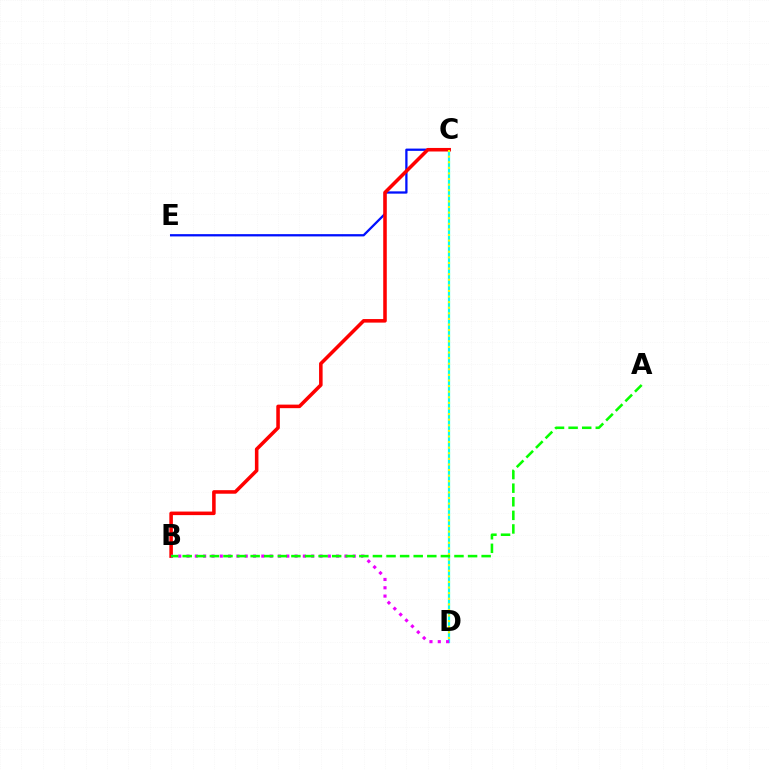{('C', 'D'): [{'color': '#00fff6', 'line_style': 'solid', 'thickness': 1.6}, {'color': '#fcf500', 'line_style': 'dotted', 'thickness': 1.52}], ('C', 'E'): [{'color': '#0010ff', 'line_style': 'solid', 'thickness': 1.64}], ('B', 'C'): [{'color': '#ff0000', 'line_style': 'solid', 'thickness': 2.56}], ('B', 'D'): [{'color': '#ee00ff', 'line_style': 'dotted', 'thickness': 2.26}], ('A', 'B'): [{'color': '#08ff00', 'line_style': 'dashed', 'thickness': 1.85}]}